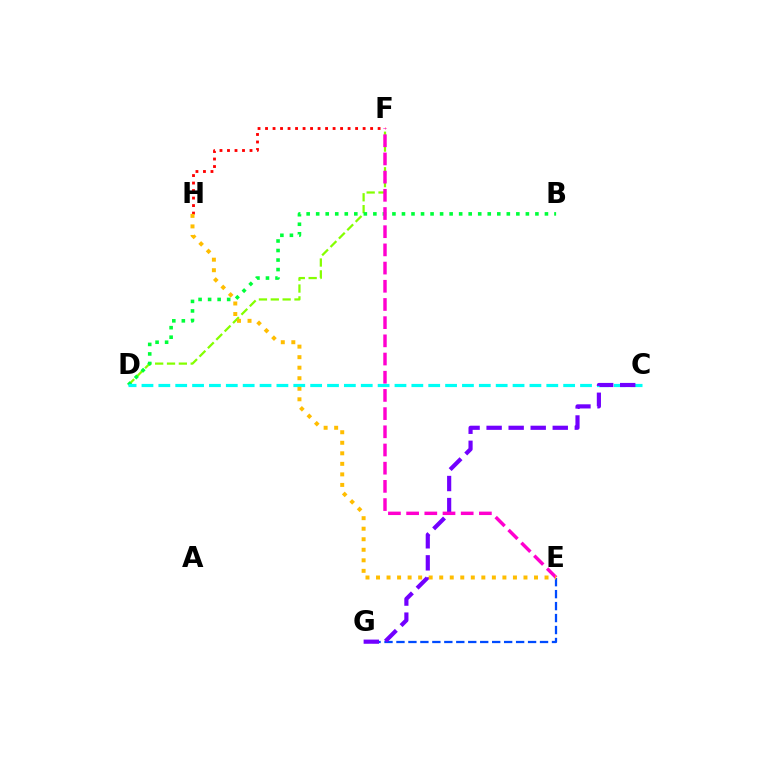{('D', 'F'): [{'color': '#84ff00', 'line_style': 'dashed', 'thickness': 1.61}], ('B', 'D'): [{'color': '#00ff39', 'line_style': 'dotted', 'thickness': 2.59}], ('C', 'D'): [{'color': '#00fff6', 'line_style': 'dashed', 'thickness': 2.29}], ('E', 'G'): [{'color': '#004bff', 'line_style': 'dashed', 'thickness': 1.63}], ('C', 'G'): [{'color': '#7200ff', 'line_style': 'dashed', 'thickness': 2.99}], ('E', 'F'): [{'color': '#ff00cf', 'line_style': 'dashed', 'thickness': 2.47}], ('F', 'H'): [{'color': '#ff0000', 'line_style': 'dotted', 'thickness': 2.04}], ('E', 'H'): [{'color': '#ffbd00', 'line_style': 'dotted', 'thickness': 2.86}]}